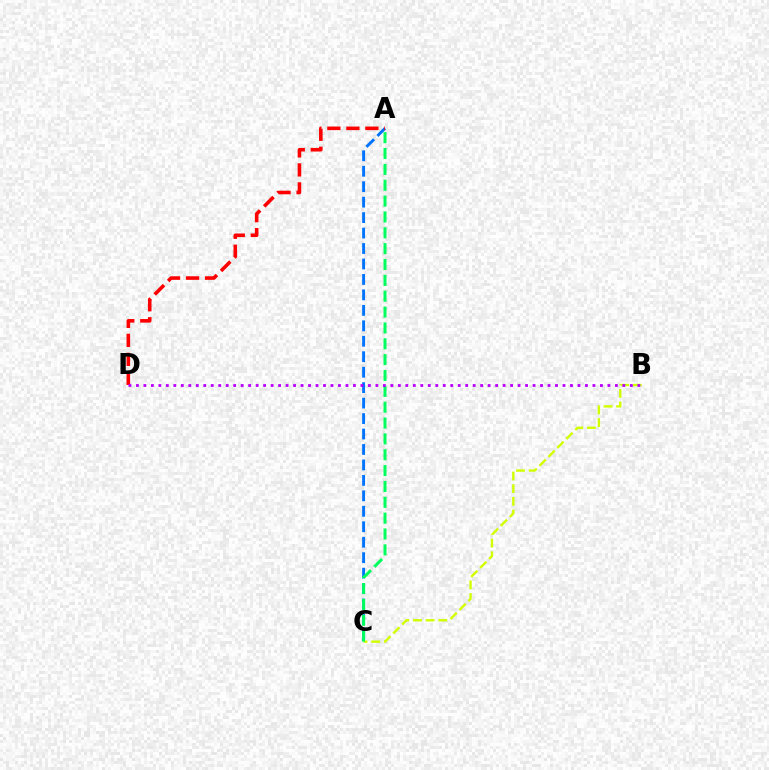{('A', 'C'): [{'color': '#0074ff', 'line_style': 'dashed', 'thickness': 2.1}, {'color': '#00ff5c', 'line_style': 'dashed', 'thickness': 2.15}], ('B', 'C'): [{'color': '#d1ff00', 'line_style': 'dashed', 'thickness': 1.72}], ('A', 'D'): [{'color': '#ff0000', 'line_style': 'dashed', 'thickness': 2.58}], ('B', 'D'): [{'color': '#b900ff', 'line_style': 'dotted', 'thickness': 2.03}]}